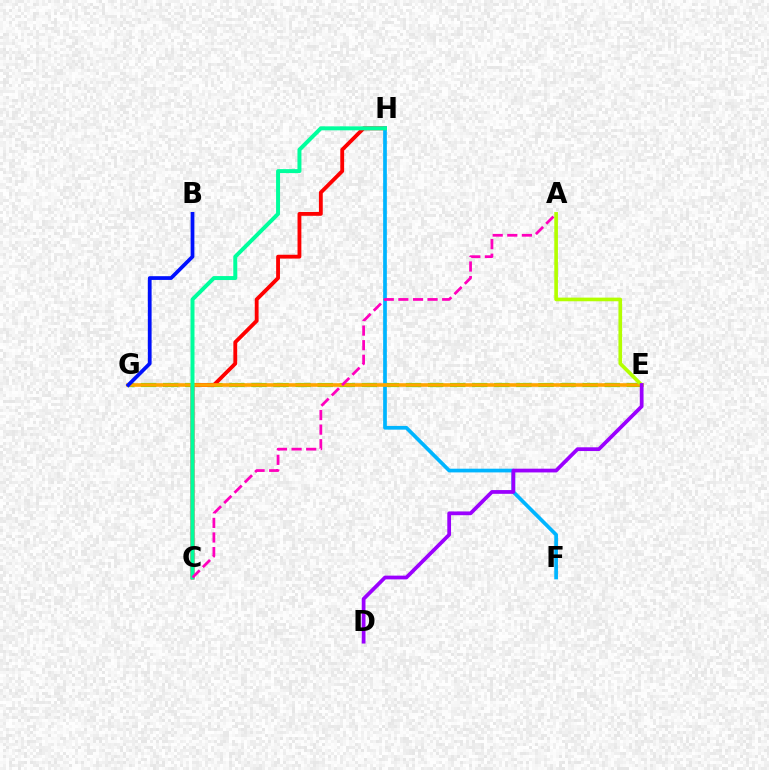{('E', 'G'): [{'color': '#08ff00', 'line_style': 'dashed', 'thickness': 3.0}, {'color': '#ffa500', 'line_style': 'solid', 'thickness': 2.6}], ('C', 'H'): [{'color': '#ff0000', 'line_style': 'solid', 'thickness': 2.76}, {'color': '#00ff9d', 'line_style': 'solid', 'thickness': 2.86}], ('F', 'H'): [{'color': '#00b5ff', 'line_style': 'solid', 'thickness': 2.67}], ('A', 'E'): [{'color': '#b3ff00', 'line_style': 'solid', 'thickness': 2.63}], ('B', 'G'): [{'color': '#0010ff', 'line_style': 'solid', 'thickness': 2.7}], ('D', 'E'): [{'color': '#9b00ff', 'line_style': 'solid', 'thickness': 2.69}], ('A', 'C'): [{'color': '#ff00bd', 'line_style': 'dashed', 'thickness': 1.98}]}